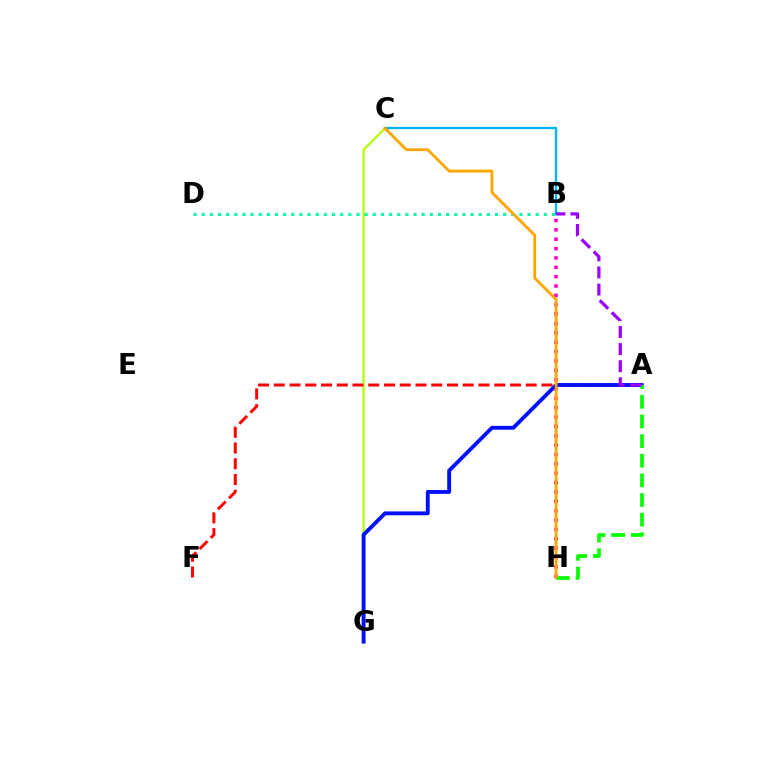{('C', 'G'): [{'color': '#b3ff00', 'line_style': 'solid', 'thickness': 1.62}], ('B', 'C'): [{'color': '#00b5ff', 'line_style': 'solid', 'thickness': 1.68}], ('A', 'F'): [{'color': '#ff0000', 'line_style': 'dashed', 'thickness': 2.14}], ('B', 'H'): [{'color': '#ff00bd', 'line_style': 'dotted', 'thickness': 2.54}], ('B', 'D'): [{'color': '#00ff9d', 'line_style': 'dotted', 'thickness': 2.21}], ('A', 'G'): [{'color': '#0010ff', 'line_style': 'solid', 'thickness': 2.78}], ('A', 'H'): [{'color': '#08ff00', 'line_style': 'dashed', 'thickness': 2.67}], ('A', 'B'): [{'color': '#9b00ff', 'line_style': 'dashed', 'thickness': 2.32}], ('C', 'H'): [{'color': '#ffa500', 'line_style': 'solid', 'thickness': 2.02}]}